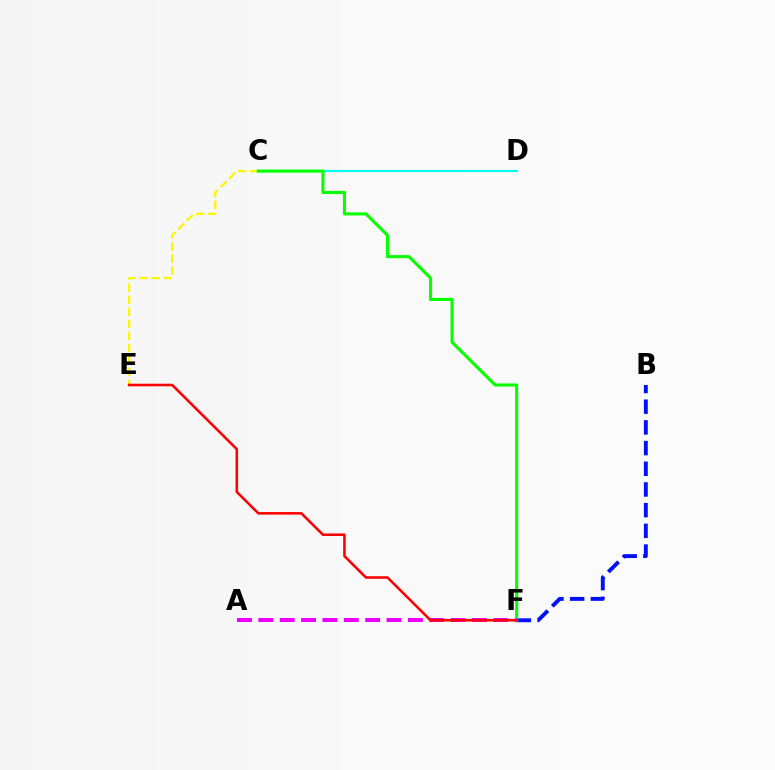{('C', 'D'): [{'color': '#00fff6', 'line_style': 'solid', 'thickness': 1.57}], ('C', 'E'): [{'color': '#fcf500', 'line_style': 'dashed', 'thickness': 1.63}], ('B', 'F'): [{'color': '#0010ff', 'line_style': 'dashed', 'thickness': 2.81}], ('C', 'F'): [{'color': '#08ff00', 'line_style': 'solid', 'thickness': 2.23}], ('A', 'F'): [{'color': '#ee00ff', 'line_style': 'dashed', 'thickness': 2.9}], ('E', 'F'): [{'color': '#ff0000', 'line_style': 'solid', 'thickness': 1.84}]}